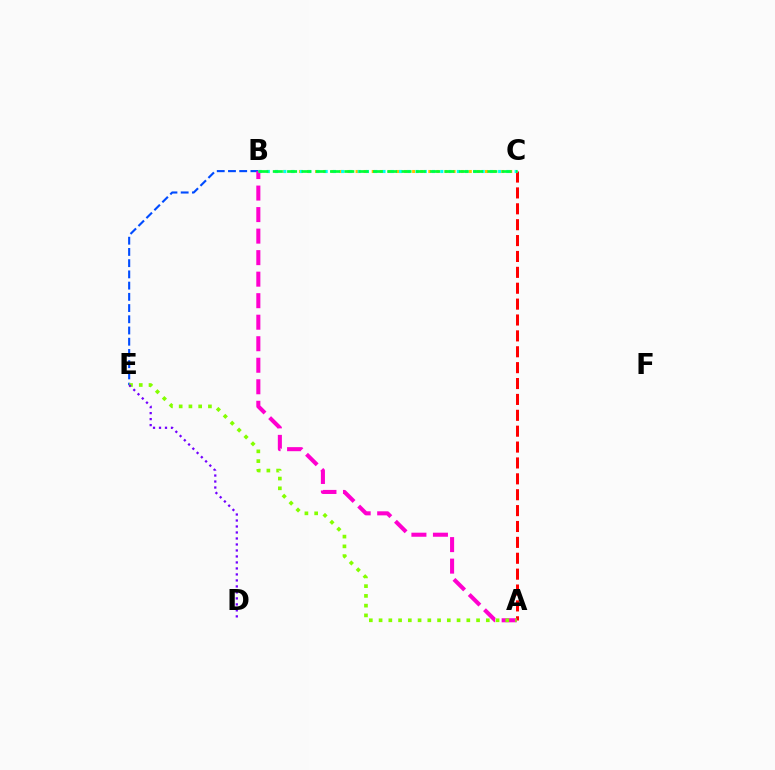{('A', 'C'): [{'color': '#ff0000', 'line_style': 'dashed', 'thickness': 2.16}], ('B', 'E'): [{'color': '#004bff', 'line_style': 'dashed', 'thickness': 1.52}], ('B', 'C'): [{'color': '#ffbd00', 'line_style': 'dotted', 'thickness': 2.2}, {'color': '#00fff6', 'line_style': 'dotted', 'thickness': 2.24}, {'color': '#00ff39', 'line_style': 'dashed', 'thickness': 1.94}], ('A', 'B'): [{'color': '#ff00cf', 'line_style': 'dashed', 'thickness': 2.92}], ('A', 'E'): [{'color': '#84ff00', 'line_style': 'dotted', 'thickness': 2.65}], ('D', 'E'): [{'color': '#7200ff', 'line_style': 'dotted', 'thickness': 1.63}]}